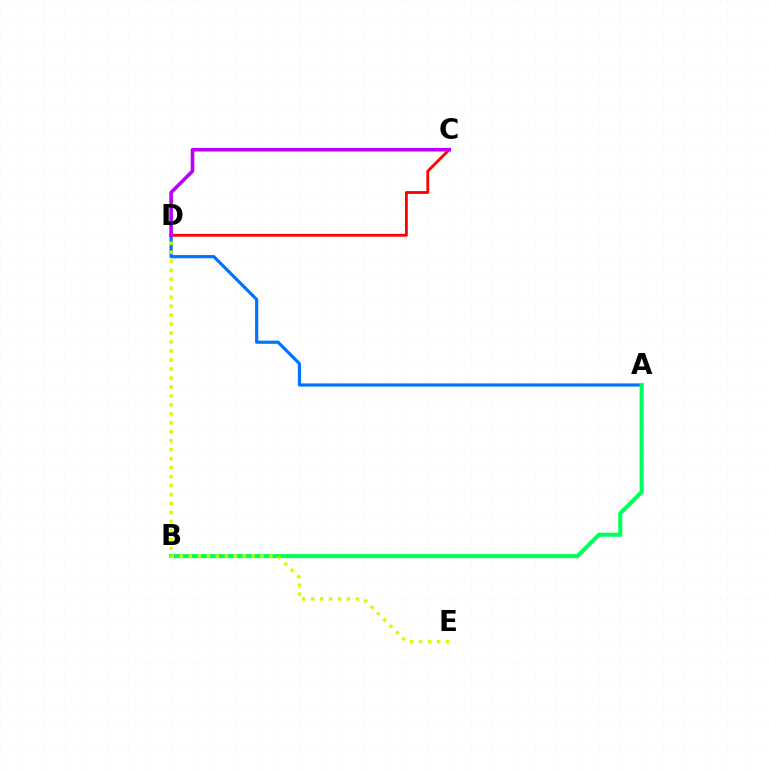{('A', 'D'): [{'color': '#0074ff', 'line_style': 'solid', 'thickness': 2.29}], ('C', 'D'): [{'color': '#ff0000', 'line_style': 'solid', 'thickness': 2.04}, {'color': '#b900ff', 'line_style': 'solid', 'thickness': 2.6}], ('A', 'B'): [{'color': '#00ff5c', 'line_style': 'solid', 'thickness': 2.94}], ('D', 'E'): [{'color': '#d1ff00', 'line_style': 'dotted', 'thickness': 2.44}]}